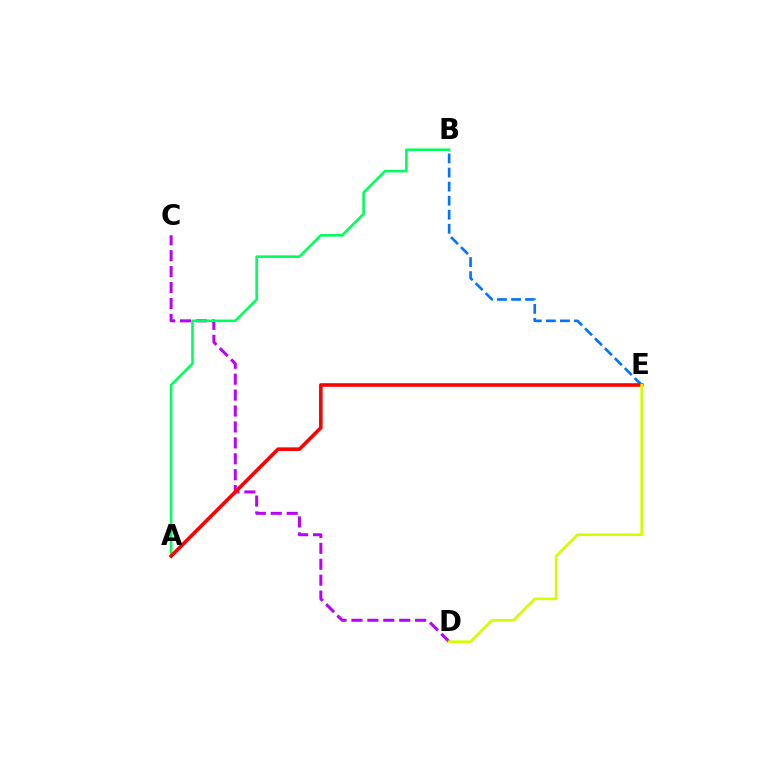{('C', 'D'): [{'color': '#b900ff', 'line_style': 'dashed', 'thickness': 2.16}], ('A', 'B'): [{'color': '#00ff5c', 'line_style': 'solid', 'thickness': 1.86}], ('B', 'E'): [{'color': '#0074ff', 'line_style': 'dashed', 'thickness': 1.91}], ('A', 'E'): [{'color': '#ff0000', 'line_style': 'solid', 'thickness': 2.59}], ('D', 'E'): [{'color': '#d1ff00', 'line_style': 'solid', 'thickness': 1.9}]}